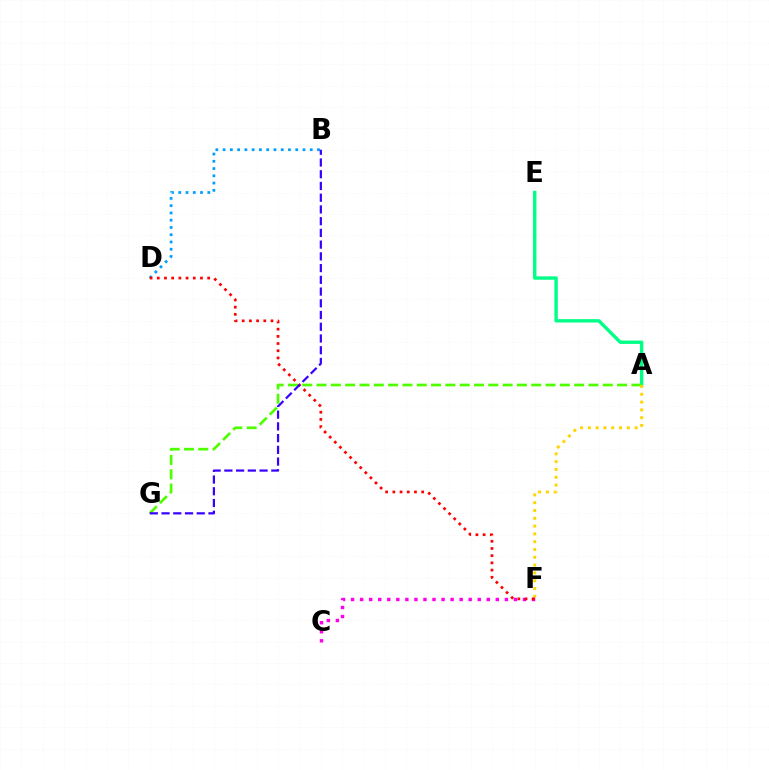{('A', 'E'): [{'color': '#00ff86', 'line_style': 'solid', 'thickness': 2.43}], ('A', 'G'): [{'color': '#4fff00', 'line_style': 'dashed', 'thickness': 1.94}], ('B', 'D'): [{'color': '#009eff', 'line_style': 'dotted', 'thickness': 1.97}], ('A', 'F'): [{'color': '#ffd500', 'line_style': 'dotted', 'thickness': 2.12}], ('C', 'F'): [{'color': '#ff00ed', 'line_style': 'dotted', 'thickness': 2.46}], ('D', 'F'): [{'color': '#ff0000', 'line_style': 'dotted', 'thickness': 1.96}], ('B', 'G'): [{'color': '#3700ff', 'line_style': 'dashed', 'thickness': 1.59}]}